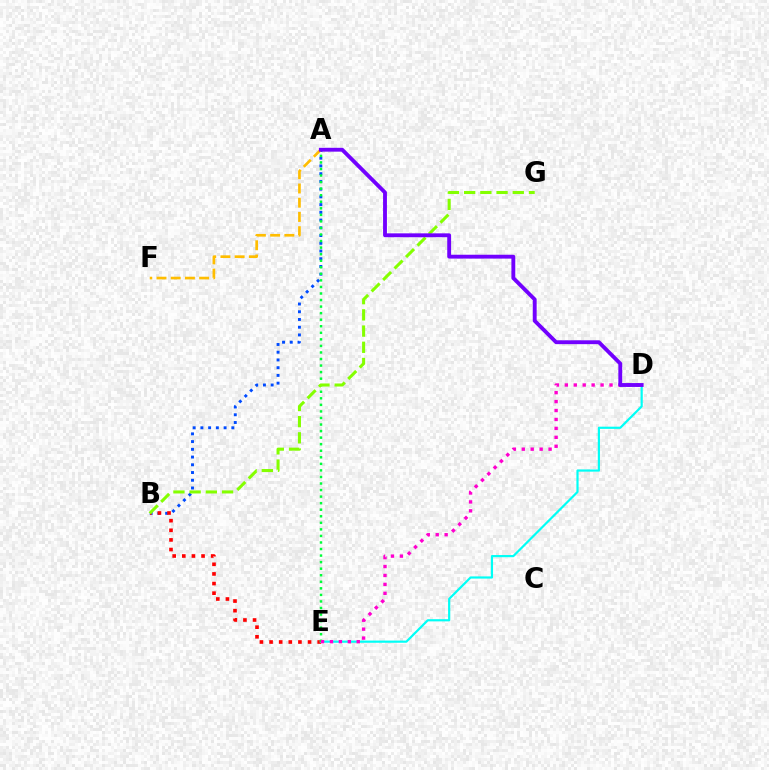{('A', 'B'): [{'color': '#004bff', 'line_style': 'dotted', 'thickness': 2.1}], ('B', 'E'): [{'color': '#ff0000', 'line_style': 'dotted', 'thickness': 2.62}], ('D', 'E'): [{'color': '#00fff6', 'line_style': 'solid', 'thickness': 1.57}, {'color': '#ff00cf', 'line_style': 'dotted', 'thickness': 2.43}], ('A', 'E'): [{'color': '#00ff39', 'line_style': 'dotted', 'thickness': 1.78}], ('B', 'G'): [{'color': '#84ff00', 'line_style': 'dashed', 'thickness': 2.2}], ('A', 'F'): [{'color': '#ffbd00', 'line_style': 'dashed', 'thickness': 1.93}], ('A', 'D'): [{'color': '#7200ff', 'line_style': 'solid', 'thickness': 2.78}]}